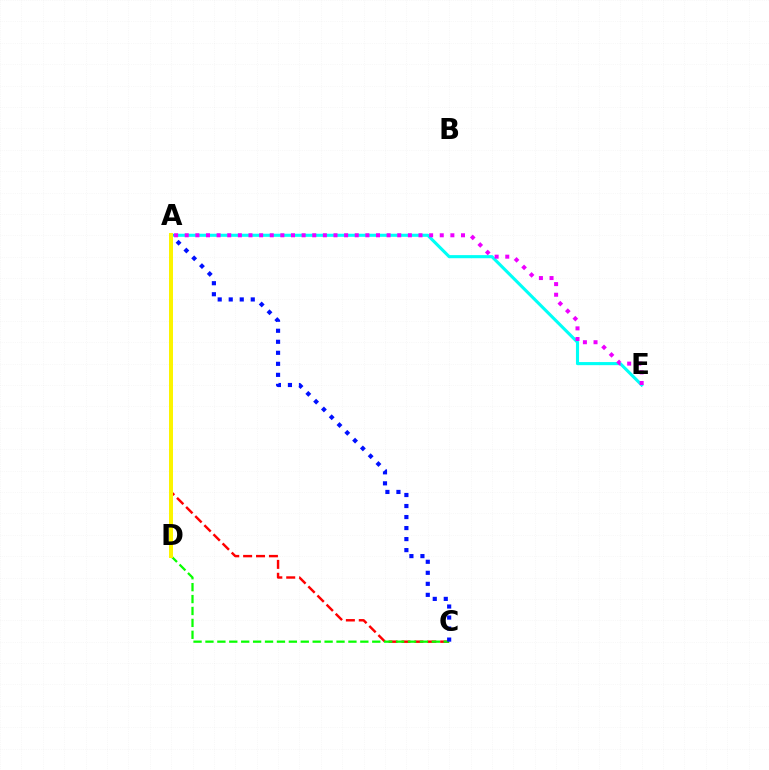{('A', 'E'): [{'color': '#00fff6', 'line_style': 'solid', 'thickness': 2.23}, {'color': '#ee00ff', 'line_style': 'dotted', 'thickness': 2.89}], ('A', 'C'): [{'color': '#ff0000', 'line_style': 'dashed', 'thickness': 1.75}, {'color': '#0010ff', 'line_style': 'dotted', 'thickness': 2.99}], ('C', 'D'): [{'color': '#08ff00', 'line_style': 'dashed', 'thickness': 1.62}], ('A', 'D'): [{'color': '#fcf500', 'line_style': 'solid', 'thickness': 2.87}]}